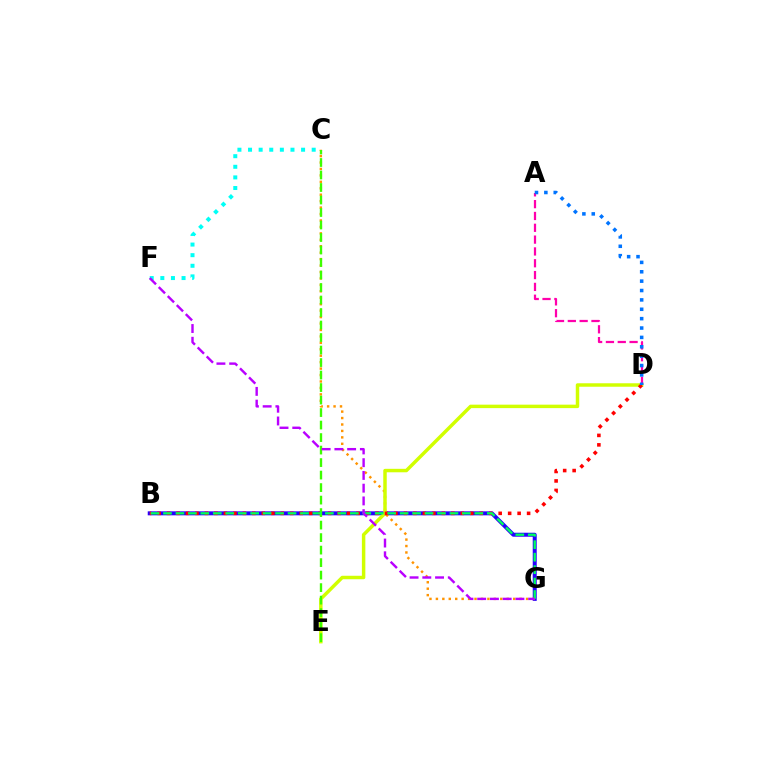{('B', 'G'): [{'color': '#2500ff', 'line_style': 'solid', 'thickness': 2.86}, {'color': '#00ff5c', 'line_style': 'dashed', 'thickness': 1.69}], ('C', 'F'): [{'color': '#00fff6', 'line_style': 'dotted', 'thickness': 2.88}], ('C', 'G'): [{'color': '#ff9400', 'line_style': 'dotted', 'thickness': 1.75}], ('D', 'E'): [{'color': '#d1ff00', 'line_style': 'solid', 'thickness': 2.49}], ('A', 'D'): [{'color': '#ff00ac', 'line_style': 'dashed', 'thickness': 1.61}, {'color': '#0074ff', 'line_style': 'dotted', 'thickness': 2.55}], ('B', 'D'): [{'color': '#ff0000', 'line_style': 'dotted', 'thickness': 2.57}], ('C', 'E'): [{'color': '#3dff00', 'line_style': 'dashed', 'thickness': 1.7}], ('F', 'G'): [{'color': '#b900ff', 'line_style': 'dashed', 'thickness': 1.73}]}